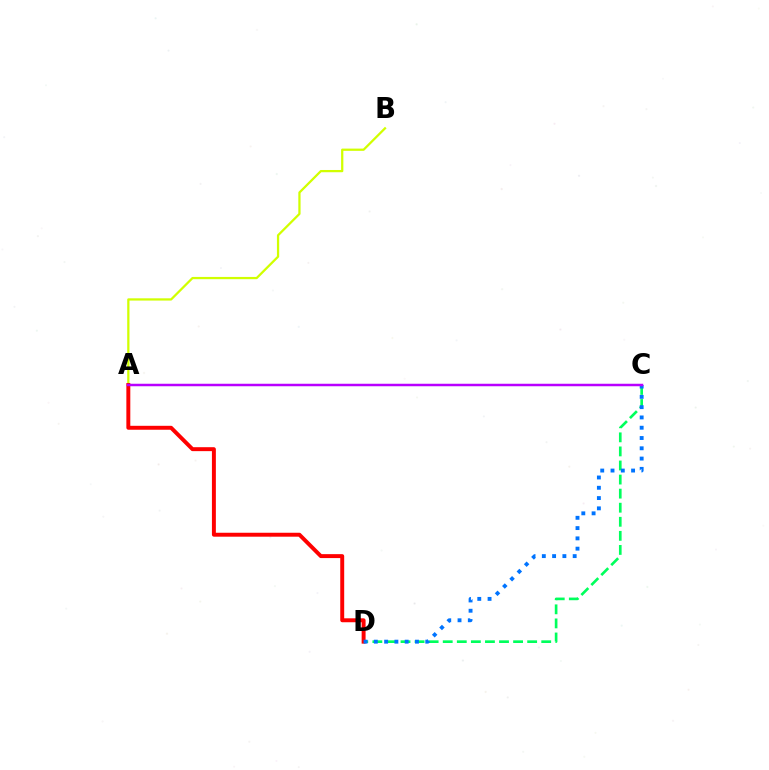{('C', 'D'): [{'color': '#00ff5c', 'line_style': 'dashed', 'thickness': 1.91}, {'color': '#0074ff', 'line_style': 'dotted', 'thickness': 2.79}], ('A', 'B'): [{'color': '#d1ff00', 'line_style': 'solid', 'thickness': 1.62}], ('A', 'D'): [{'color': '#ff0000', 'line_style': 'solid', 'thickness': 2.84}], ('A', 'C'): [{'color': '#b900ff', 'line_style': 'solid', 'thickness': 1.8}]}